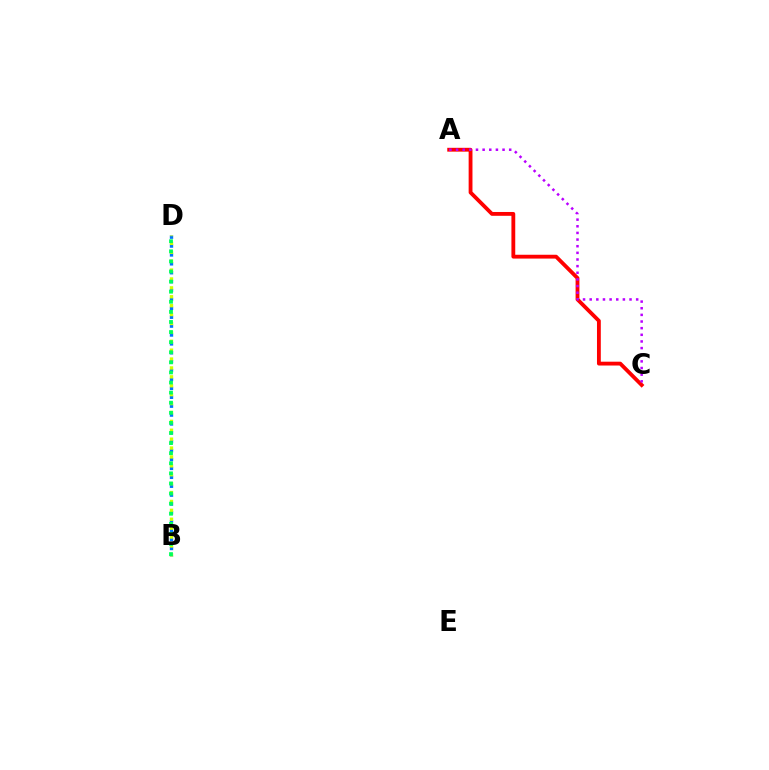{('B', 'D'): [{'color': '#0074ff', 'line_style': 'dotted', 'thickness': 2.42}, {'color': '#d1ff00', 'line_style': 'dotted', 'thickness': 2.42}, {'color': '#00ff5c', 'line_style': 'dotted', 'thickness': 2.74}], ('A', 'C'): [{'color': '#ff0000', 'line_style': 'solid', 'thickness': 2.76}, {'color': '#b900ff', 'line_style': 'dotted', 'thickness': 1.8}]}